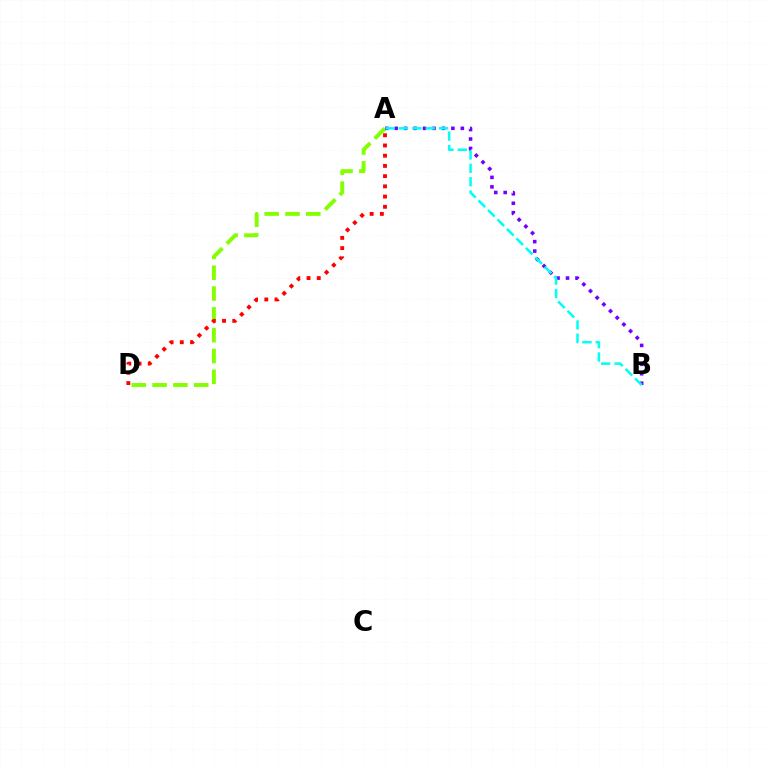{('A', 'D'): [{'color': '#84ff00', 'line_style': 'dashed', 'thickness': 2.83}, {'color': '#ff0000', 'line_style': 'dotted', 'thickness': 2.78}], ('A', 'B'): [{'color': '#7200ff', 'line_style': 'dotted', 'thickness': 2.57}, {'color': '#00fff6', 'line_style': 'dashed', 'thickness': 1.82}]}